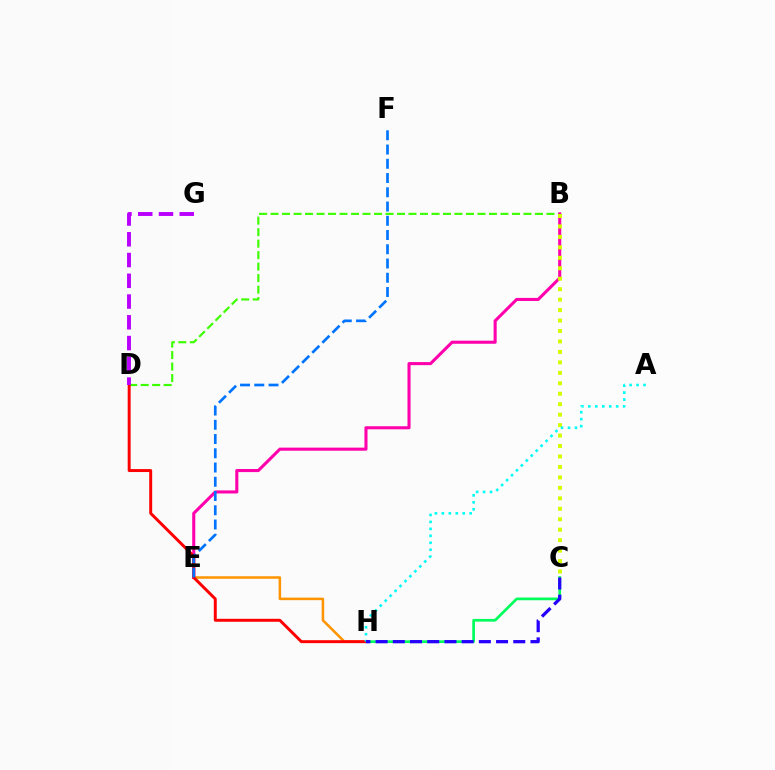{('C', 'H'): [{'color': '#00ff5c', 'line_style': 'solid', 'thickness': 1.95}, {'color': '#2500ff', 'line_style': 'dashed', 'thickness': 2.34}], ('B', 'D'): [{'color': '#3dff00', 'line_style': 'dashed', 'thickness': 1.56}], ('E', 'H'): [{'color': '#ff9400', 'line_style': 'solid', 'thickness': 1.82}], ('B', 'E'): [{'color': '#ff00ac', 'line_style': 'solid', 'thickness': 2.22}], ('D', 'H'): [{'color': '#ff0000', 'line_style': 'solid', 'thickness': 2.12}], ('B', 'C'): [{'color': '#d1ff00', 'line_style': 'dotted', 'thickness': 2.84}], ('D', 'G'): [{'color': '#b900ff', 'line_style': 'dashed', 'thickness': 2.82}], ('A', 'H'): [{'color': '#00fff6', 'line_style': 'dotted', 'thickness': 1.89}], ('E', 'F'): [{'color': '#0074ff', 'line_style': 'dashed', 'thickness': 1.94}]}